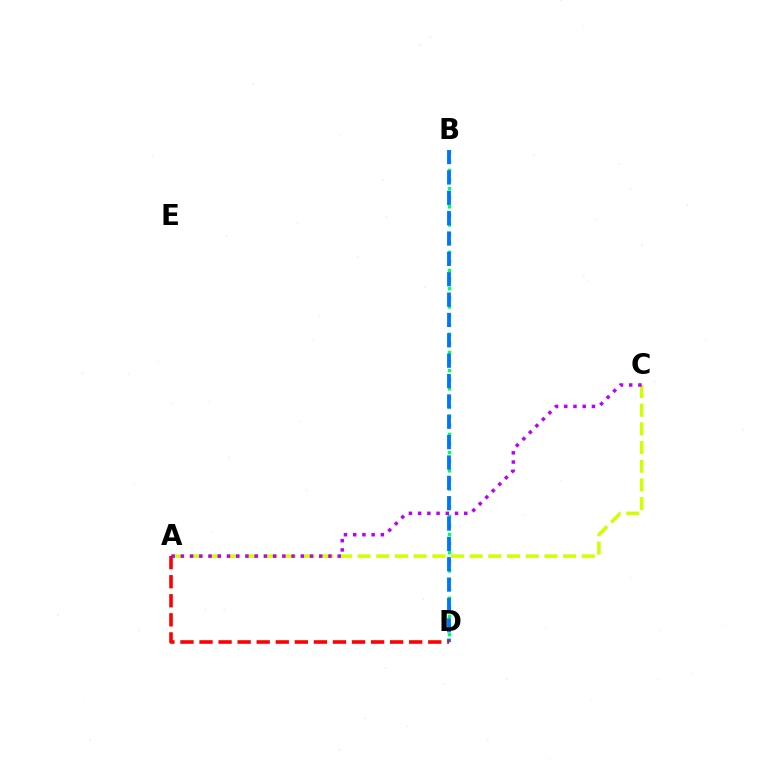{('A', 'C'): [{'color': '#d1ff00', 'line_style': 'dashed', 'thickness': 2.54}, {'color': '#b900ff', 'line_style': 'dotted', 'thickness': 2.51}], ('B', 'D'): [{'color': '#00ff5c', 'line_style': 'dotted', 'thickness': 2.47}, {'color': '#0074ff', 'line_style': 'dashed', 'thickness': 2.77}], ('A', 'D'): [{'color': '#ff0000', 'line_style': 'dashed', 'thickness': 2.59}]}